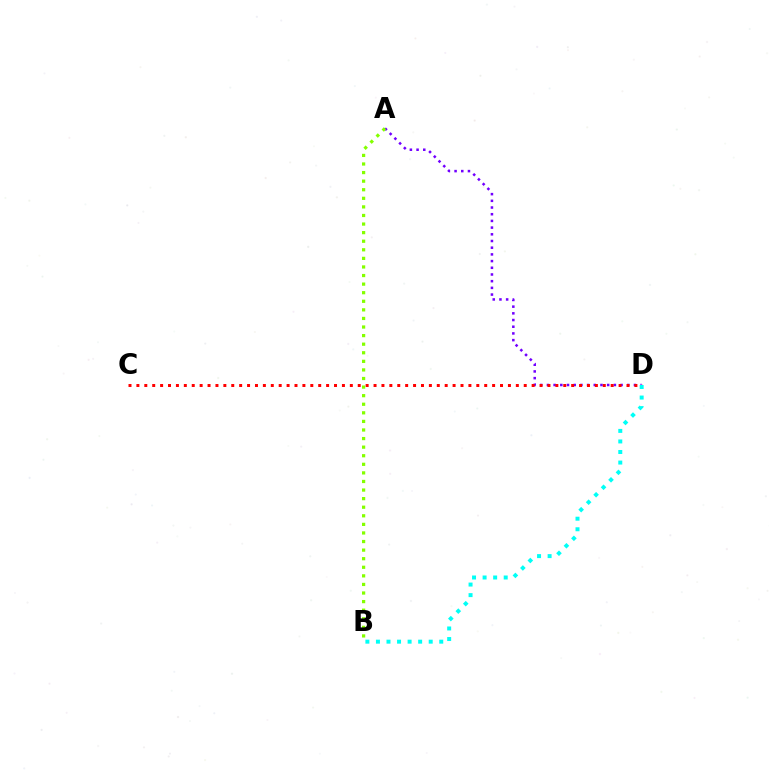{('A', 'D'): [{'color': '#7200ff', 'line_style': 'dotted', 'thickness': 1.82}], ('C', 'D'): [{'color': '#ff0000', 'line_style': 'dotted', 'thickness': 2.15}], ('B', 'D'): [{'color': '#00fff6', 'line_style': 'dotted', 'thickness': 2.87}], ('A', 'B'): [{'color': '#84ff00', 'line_style': 'dotted', 'thickness': 2.33}]}